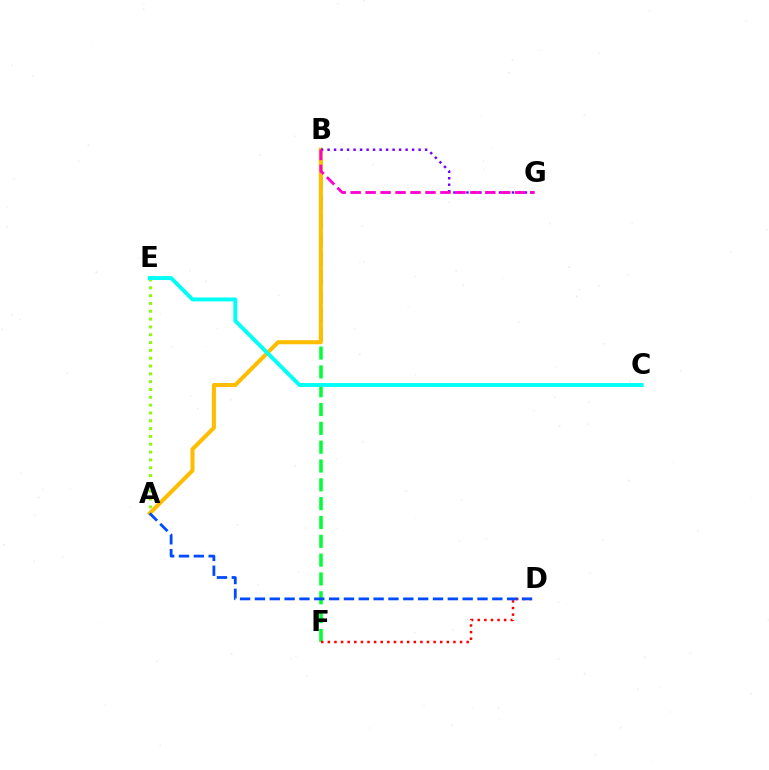{('A', 'E'): [{'color': '#84ff00', 'line_style': 'dotted', 'thickness': 2.13}], ('B', 'F'): [{'color': '#00ff39', 'line_style': 'dashed', 'thickness': 2.56}], ('A', 'B'): [{'color': '#ffbd00', 'line_style': 'solid', 'thickness': 2.93}], ('D', 'F'): [{'color': '#ff0000', 'line_style': 'dotted', 'thickness': 1.8}], ('A', 'D'): [{'color': '#004bff', 'line_style': 'dashed', 'thickness': 2.02}], ('B', 'G'): [{'color': '#7200ff', 'line_style': 'dotted', 'thickness': 1.77}, {'color': '#ff00cf', 'line_style': 'dashed', 'thickness': 2.03}], ('C', 'E'): [{'color': '#00fff6', 'line_style': 'solid', 'thickness': 2.81}]}